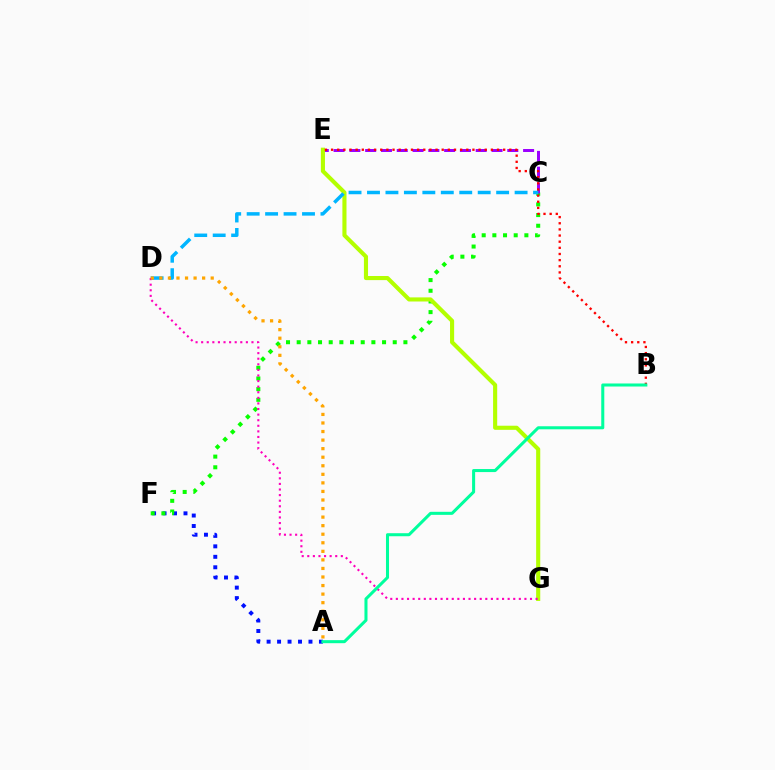{('A', 'F'): [{'color': '#0010ff', 'line_style': 'dotted', 'thickness': 2.84}], ('C', 'F'): [{'color': '#08ff00', 'line_style': 'dotted', 'thickness': 2.9}], ('C', 'E'): [{'color': '#9b00ff', 'line_style': 'dashed', 'thickness': 2.15}], ('E', 'G'): [{'color': '#b3ff00', 'line_style': 'solid', 'thickness': 2.96}], ('B', 'E'): [{'color': '#ff0000', 'line_style': 'dotted', 'thickness': 1.67}], ('C', 'D'): [{'color': '#00b5ff', 'line_style': 'dashed', 'thickness': 2.51}], ('D', 'G'): [{'color': '#ff00bd', 'line_style': 'dotted', 'thickness': 1.52}], ('A', 'D'): [{'color': '#ffa500', 'line_style': 'dotted', 'thickness': 2.32}], ('A', 'B'): [{'color': '#00ff9d', 'line_style': 'solid', 'thickness': 2.19}]}